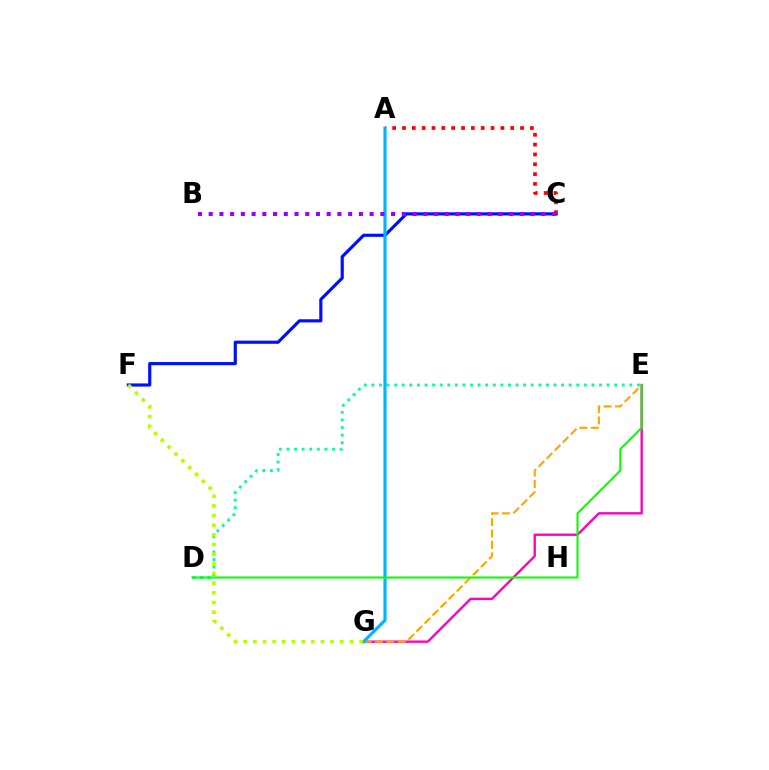{('C', 'F'): [{'color': '#0010ff', 'line_style': 'solid', 'thickness': 2.27}], ('E', 'G'): [{'color': '#ff00bd', 'line_style': 'solid', 'thickness': 1.7}, {'color': '#ffa500', 'line_style': 'dashed', 'thickness': 1.55}], ('D', 'E'): [{'color': '#00ff9d', 'line_style': 'dotted', 'thickness': 2.06}, {'color': '#08ff00', 'line_style': 'solid', 'thickness': 1.5}], ('A', 'C'): [{'color': '#ff0000', 'line_style': 'dotted', 'thickness': 2.67}], ('A', 'G'): [{'color': '#00b5ff', 'line_style': 'solid', 'thickness': 2.3}], ('B', 'C'): [{'color': '#9b00ff', 'line_style': 'dotted', 'thickness': 2.91}], ('F', 'G'): [{'color': '#b3ff00', 'line_style': 'dotted', 'thickness': 2.62}]}